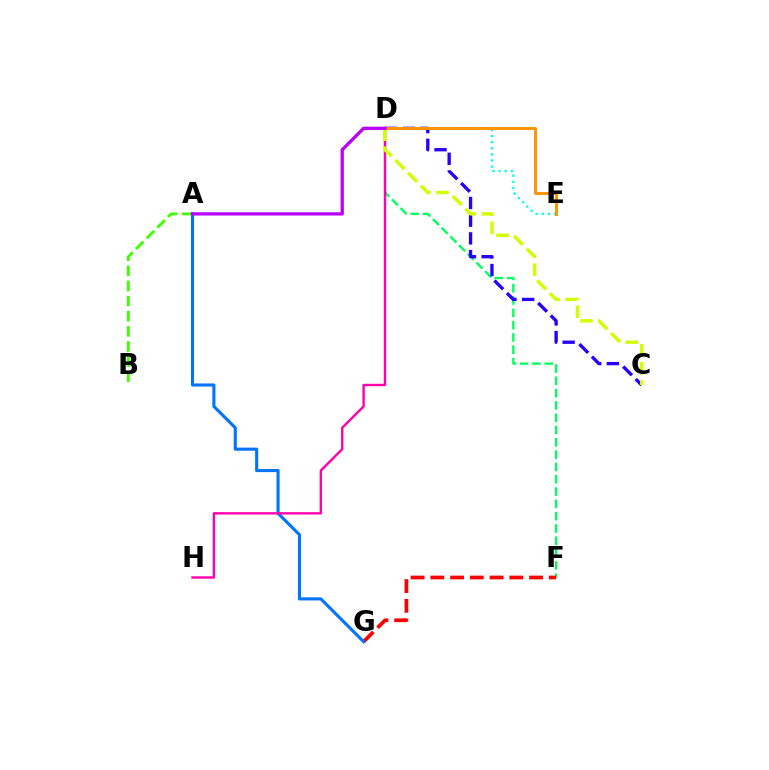{('D', 'E'): [{'color': '#00fff6', 'line_style': 'dotted', 'thickness': 1.66}, {'color': '#ff9400', 'line_style': 'solid', 'thickness': 2.13}], ('D', 'F'): [{'color': '#00ff5c', 'line_style': 'dashed', 'thickness': 1.67}], ('F', 'G'): [{'color': '#ff0000', 'line_style': 'dashed', 'thickness': 2.68}], ('A', 'G'): [{'color': '#0074ff', 'line_style': 'solid', 'thickness': 2.23}], ('D', 'H'): [{'color': '#ff00ac', 'line_style': 'solid', 'thickness': 1.72}], ('A', 'B'): [{'color': '#3dff00', 'line_style': 'dashed', 'thickness': 2.06}], ('C', 'D'): [{'color': '#2500ff', 'line_style': 'dashed', 'thickness': 2.4}, {'color': '#d1ff00', 'line_style': 'dashed', 'thickness': 2.45}], ('A', 'D'): [{'color': '#b900ff', 'line_style': 'solid', 'thickness': 2.36}]}